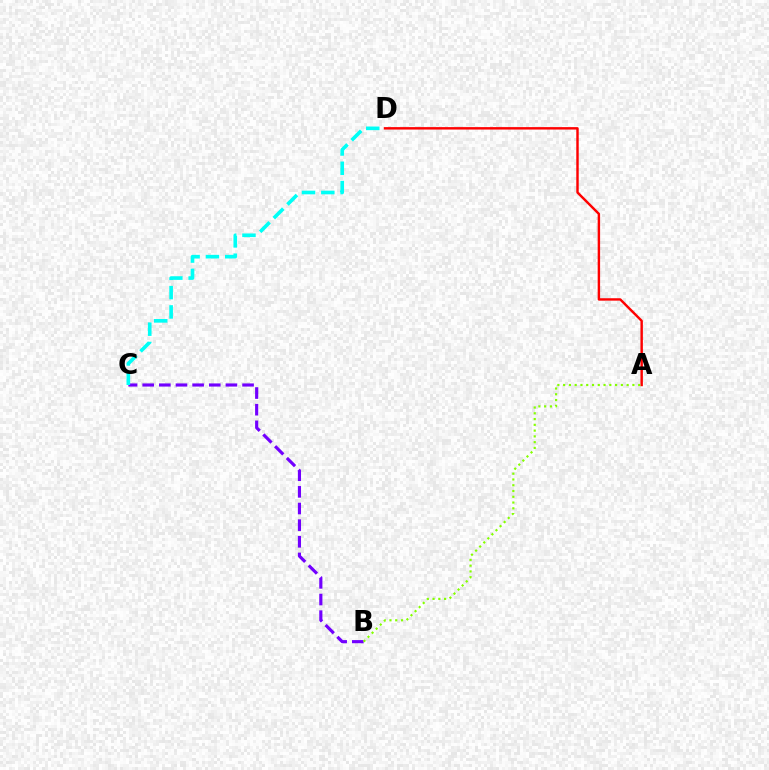{('A', 'D'): [{'color': '#ff0000', 'line_style': 'solid', 'thickness': 1.75}], ('B', 'C'): [{'color': '#7200ff', 'line_style': 'dashed', 'thickness': 2.26}], ('A', 'B'): [{'color': '#84ff00', 'line_style': 'dotted', 'thickness': 1.57}], ('C', 'D'): [{'color': '#00fff6', 'line_style': 'dashed', 'thickness': 2.62}]}